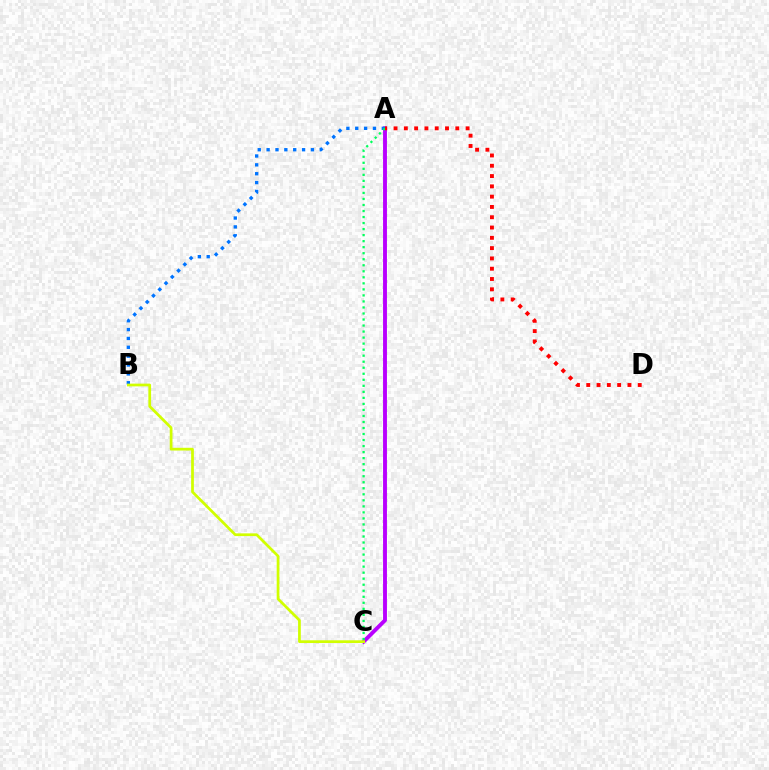{('A', 'C'): [{'color': '#b900ff', 'line_style': 'solid', 'thickness': 2.8}, {'color': '#00ff5c', 'line_style': 'dotted', 'thickness': 1.64}], ('A', 'B'): [{'color': '#0074ff', 'line_style': 'dotted', 'thickness': 2.41}], ('A', 'D'): [{'color': '#ff0000', 'line_style': 'dotted', 'thickness': 2.8}], ('B', 'C'): [{'color': '#d1ff00', 'line_style': 'solid', 'thickness': 1.97}]}